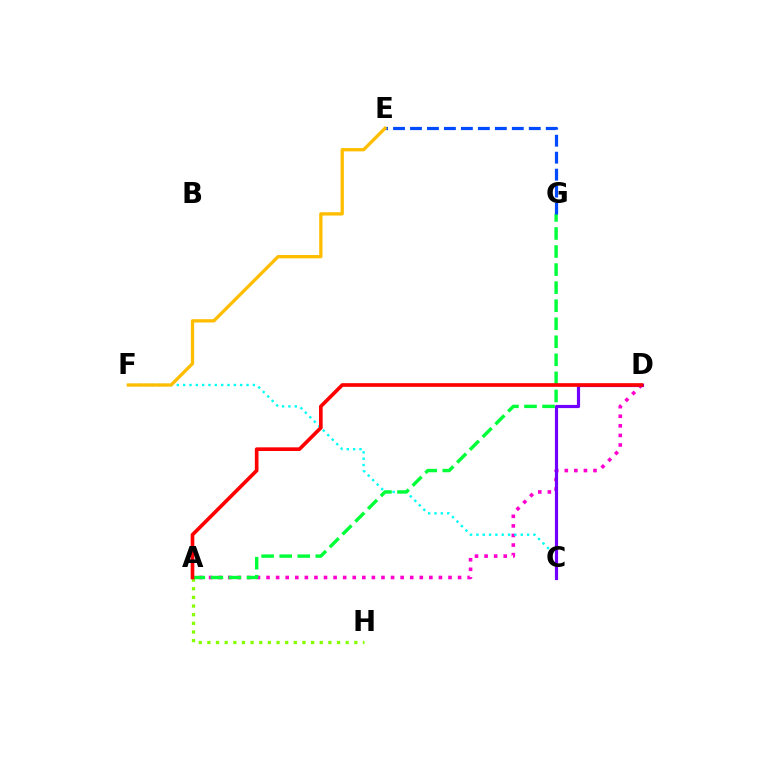{('A', 'D'): [{'color': '#ff00cf', 'line_style': 'dotted', 'thickness': 2.6}, {'color': '#ff0000', 'line_style': 'solid', 'thickness': 2.63}], ('C', 'F'): [{'color': '#00fff6', 'line_style': 'dotted', 'thickness': 1.72}], ('C', 'D'): [{'color': '#7200ff', 'line_style': 'solid', 'thickness': 2.28}], ('A', 'H'): [{'color': '#84ff00', 'line_style': 'dotted', 'thickness': 2.35}], ('A', 'G'): [{'color': '#00ff39', 'line_style': 'dashed', 'thickness': 2.45}], ('E', 'G'): [{'color': '#004bff', 'line_style': 'dashed', 'thickness': 2.31}], ('E', 'F'): [{'color': '#ffbd00', 'line_style': 'solid', 'thickness': 2.37}]}